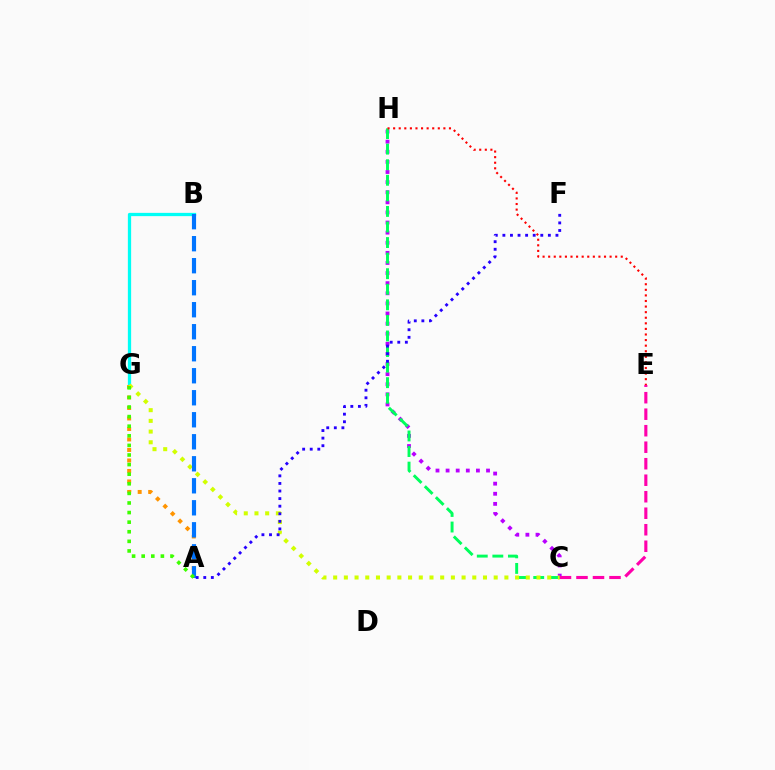{('C', 'H'): [{'color': '#b900ff', 'line_style': 'dotted', 'thickness': 2.75}, {'color': '#00ff5c', 'line_style': 'dashed', 'thickness': 2.11}], ('E', 'H'): [{'color': '#ff0000', 'line_style': 'dotted', 'thickness': 1.52}], ('B', 'G'): [{'color': '#00fff6', 'line_style': 'solid', 'thickness': 2.35}], ('A', 'G'): [{'color': '#ff9400', 'line_style': 'dotted', 'thickness': 2.85}, {'color': '#3dff00', 'line_style': 'dotted', 'thickness': 2.61}], ('C', 'G'): [{'color': '#d1ff00', 'line_style': 'dotted', 'thickness': 2.91}], ('A', 'B'): [{'color': '#0074ff', 'line_style': 'dashed', 'thickness': 2.99}], ('C', 'E'): [{'color': '#ff00ac', 'line_style': 'dashed', 'thickness': 2.24}], ('A', 'F'): [{'color': '#2500ff', 'line_style': 'dotted', 'thickness': 2.06}]}